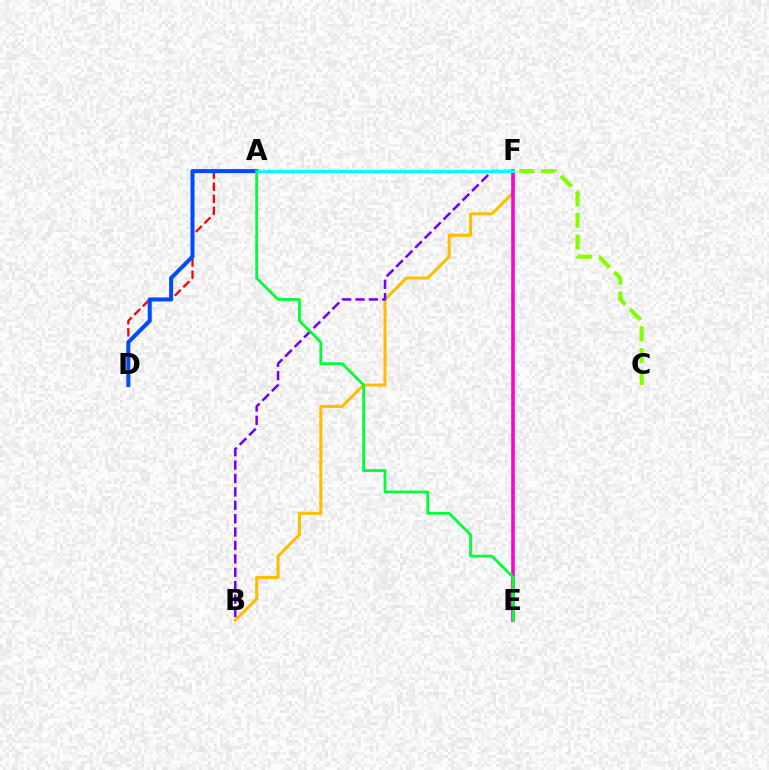{('B', 'F'): [{'color': '#ffbd00', 'line_style': 'solid', 'thickness': 2.19}, {'color': '#7200ff', 'line_style': 'dashed', 'thickness': 1.82}], ('A', 'D'): [{'color': '#ff0000', 'line_style': 'dashed', 'thickness': 1.64}, {'color': '#004bff', 'line_style': 'solid', 'thickness': 2.9}], ('E', 'F'): [{'color': '#ff00cf', 'line_style': 'solid', 'thickness': 2.57}], ('A', 'F'): [{'color': '#00fff6', 'line_style': 'solid', 'thickness': 2.26}], ('C', 'F'): [{'color': '#84ff00', 'line_style': 'dashed', 'thickness': 2.96}], ('A', 'E'): [{'color': '#00ff39', 'line_style': 'solid', 'thickness': 2.0}]}